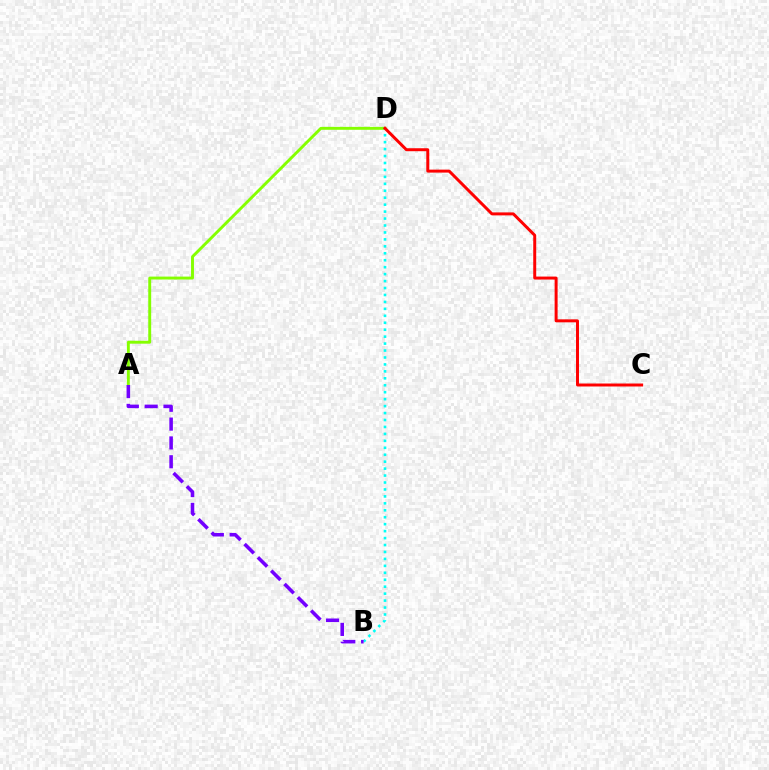{('A', 'D'): [{'color': '#84ff00', 'line_style': 'solid', 'thickness': 2.1}], ('B', 'D'): [{'color': '#00fff6', 'line_style': 'dotted', 'thickness': 1.89}], ('C', 'D'): [{'color': '#ff0000', 'line_style': 'solid', 'thickness': 2.14}], ('A', 'B'): [{'color': '#7200ff', 'line_style': 'dashed', 'thickness': 2.56}]}